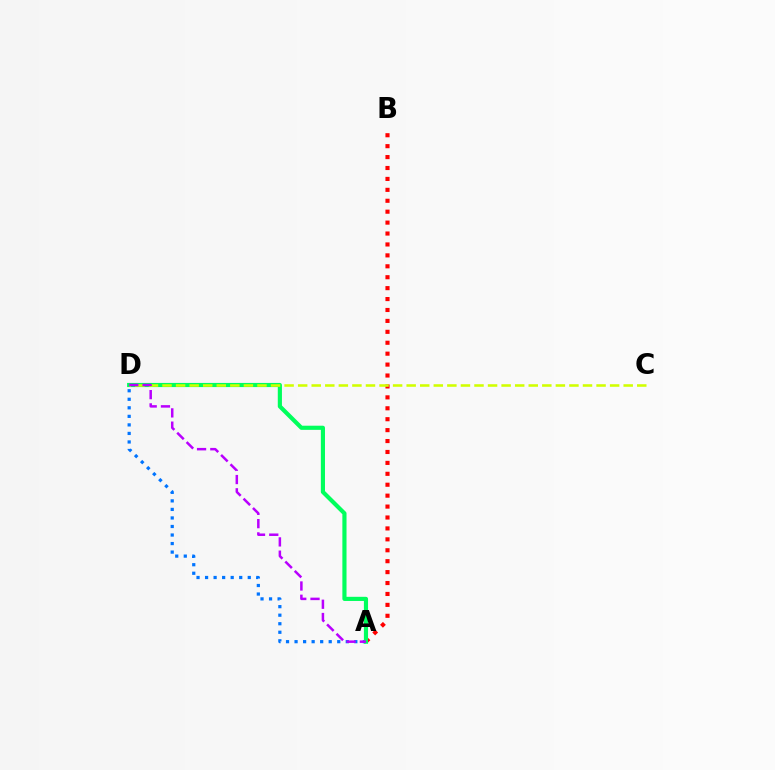{('A', 'B'): [{'color': '#ff0000', 'line_style': 'dotted', 'thickness': 2.97}], ('A', 'D'): [{'color': '#0074ff', 'line_style': 'dotted', 'thickness': 2.32}, {'color': '#00ff5c', 'line_style': 'solid', 'thickness': 2.99}, {'color': '#b900ff', 'line_style': 'dashed', 'thickness': 1.8}], ('C', 'D'): [{'color': '#d1ff00', 'line_style': 'dashed', 'thickness': 1.84}]}